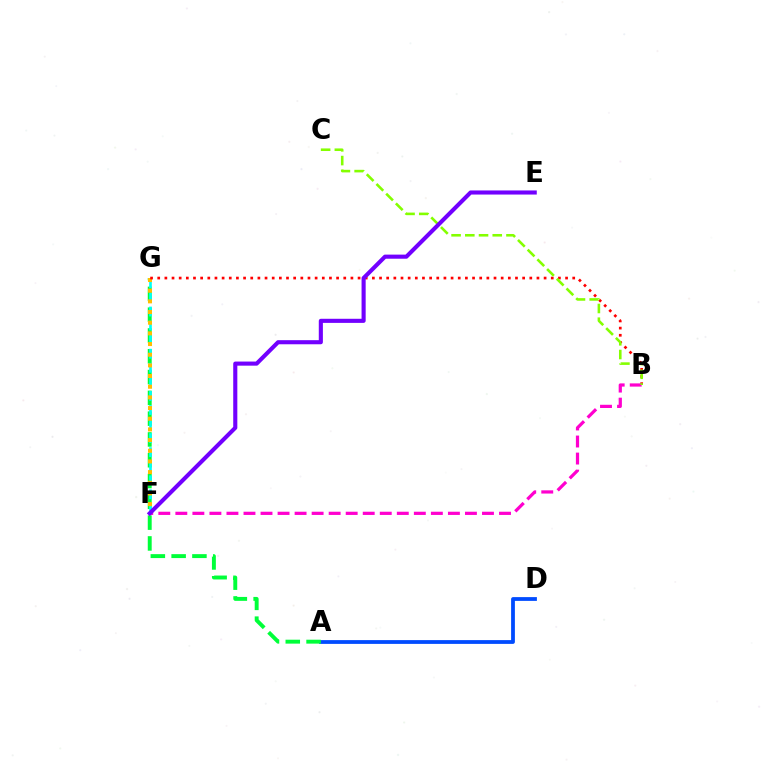{('A', 'D'): [{'color': '#004bff', 'line_style': 'solid', 'thickness': 2.72}], ('A', 'G'): [{'color': '#00ff39', 'line_style': 'dashed', 'thickness': 2.83}], ('F', 'G'): [{'color': '#00fff6', 'line_style': 'dashed', 'thickness': 1.91}, {'color': '#ffbd00', 'line_style': 'dotted', 'thickness': 2.9}], ('B', 'G'): [{'color': '#ff0000', 'line_style': 'dotted', 'thickness': 1.94}], ('B', 'F'): [{'color': '#ff00cf', 'line_style': 'dashed', 'thickness': 2.31}], ('B', 'C'): [{'color': '#84ff00', 'line_style': 'dashed', 'thickness': 1.86}], ('E', 'F'): [{'color': '#7200ff', 'line_style': 'solid', 'thickness': 2.95}]}